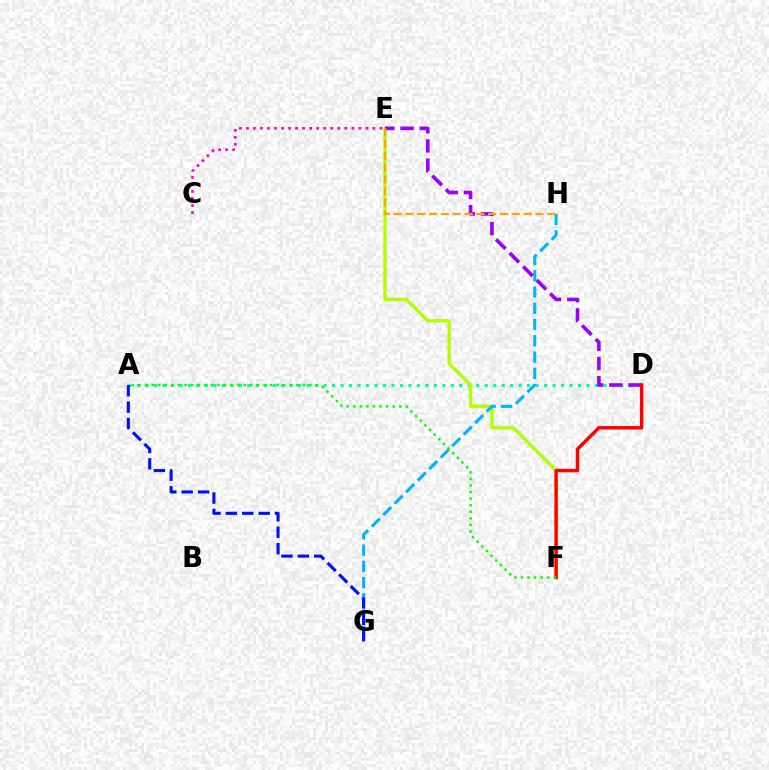{('A', 'D'): [{'color': '#00ff9d', 'line_style': 'dotted', 'thickness': 2.3}], ('E', 'F'): [{'color': '#b3ff00', 'line_style': 'solid', 'thickness': 2.42}], ('G', 'H'): [{'color': '#00b5ff', 'line_style': 'dashed', 'thickness': 2.21}], ('D', 'E'): [{'color': '#9b00ff', 'line_style': 'dashed', 'thickness': 2.61}], ('D', 'F'): [{'color': '#ff0000', 'line_style': 'solid', 'thickness': 2.47}], ('A', 'G'): [{'color': '#0010ff', 'line_style': 'dashed', 'thickness': 2.23}], ('A', 'F'): [{'color': '#08ff00', 'line_style': 'dotted', 'thickness': 1.79}], ('E', 'H'): [{'color': '#ffa500', 'line_style': 'dashed', 'thickness': 1.61}], ('C', 'E'): [{'color': '#ff00bd', 'line_style': 'dotted', 'thickness': 1.91}]}